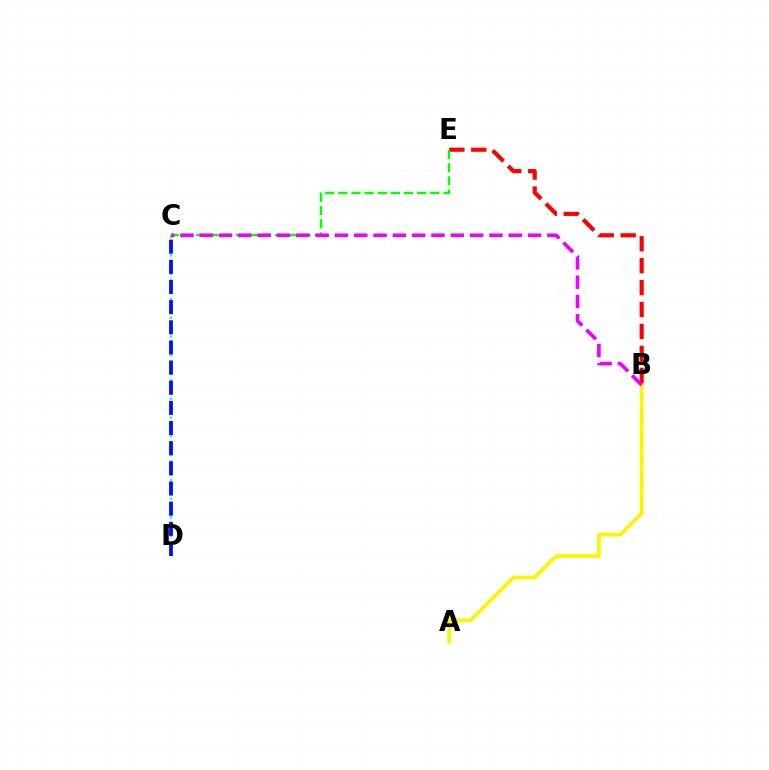{('C', 'D'): [{'color': '#00fff6', 'line_style': 'dotted', 'thickness': 1.69}, {'color': '#0010ff', 'line_style': 'dashed', 'thickness': 2.74}], ('B', 'E'): [{'color': '#ff0000', 'line_style': 'dashed', 'thickness': 2.98}], ('C', 'E'): [{'color': '#08ff00', 'line_style': 'dashed', 'thickness': 1.79}], ('A', 'B'): [{'color': '#fcf500', 'line_style': 'solid', 'thickness': 2.7}], ('B', 'C'): [{'color': '#ee00ff', 'line_style': 'dashed', 'thickness': 2.62}]}